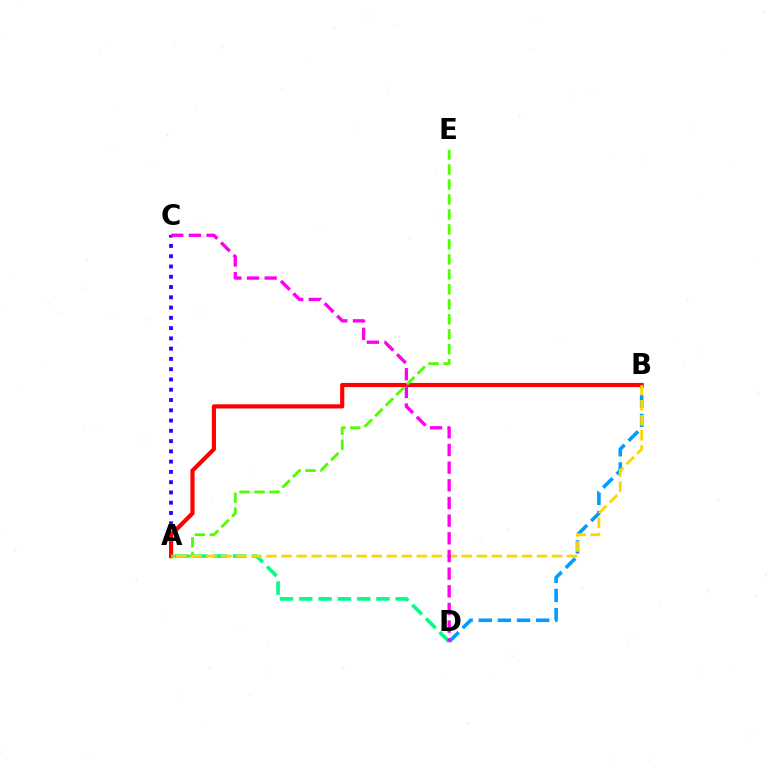{('B', 'D'): [{'color': '#009eff', 'line_style': 'dashed', 'thickness': 2.6}], ('A', 'C'): [{'color': '#3700ff', 'line_style': 'dotted', 'thickness': 2.79}], ('A', 'B'): [{'color': '#ff0000', 'line_style': 'solid', 'thickness': 2.99}, {'color': '#ffd500', 'line_style': 'dashed', 'thickness': 2.04}], ('A', 'E'): [{'color': '#4fff00', 'line_style': 'dashed', 'thickness': 2.04}], ('A', 'D'): [{'color': '#00ff86', 'line_style': 'dashed', 'thickness': 2.62}], ('C', 'D'): [{'color': '#ff00ed', 'line_style': 'dashed', 'thickness': 2.4}]}